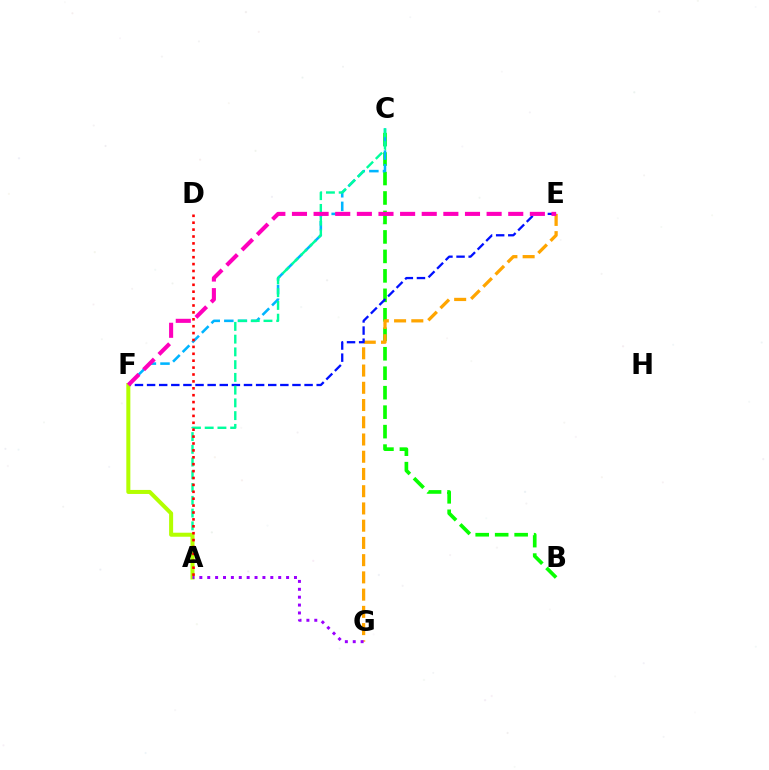{('B', 'C'): [{'color': '#08ff00', 'line_style': 'dashed', 'thickness': 2.65}], ('E', 'G'): [{'color': '#ffa500', 'line_style': 'dashed', 'thickness': 2.34}], ('E', 'F'): [{'color': '#0010ff', 'line_style': 'dashed', 'thickness': 1.65}, {'color': '#ff00bd', 'line_style': 'dashed', 'thickness': 2.94}], ('C', 'F'): [{'color': '#00b5ff', 'line_style': 'dashed', 'thickness': 1.85}], ('A', 'C'): [{'color': '#00ff9d', 'line_style': 'dashed', 'thickness': 1.73}], ('A', 'F'): [{'color': '#b3ff00', 'line_style': 'solid', 'thickness': 2.9}], ('A', 'D'): [{'color': '#ff0000', 'line_style': 'dotted', 'thickness': 1.87}], ('A', 'G'): [{'color': '#9b00ff', 'line_style': 'dotted', 'thickness': 2.14}]}